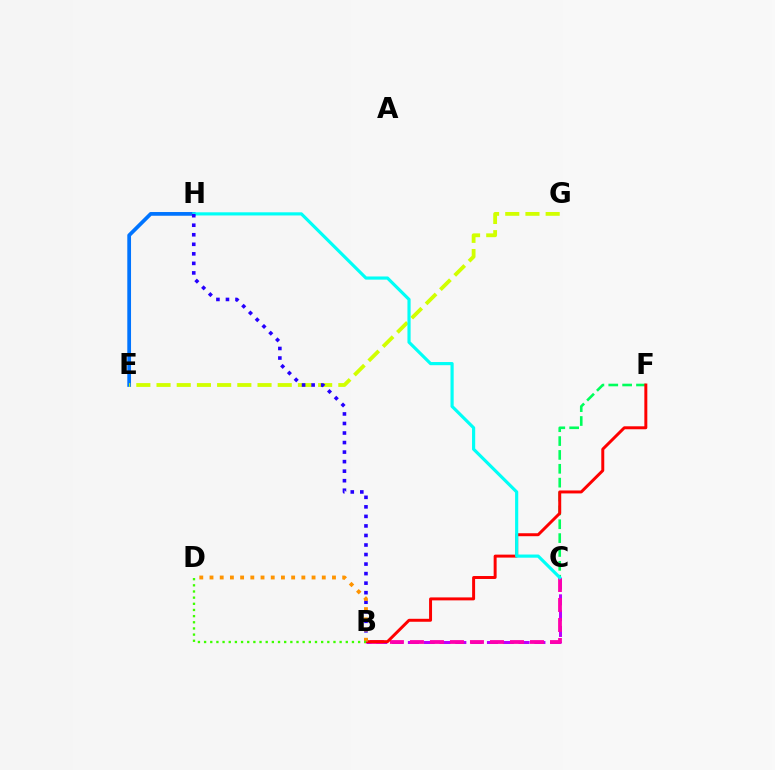{('B', 'C'): [{'color': '#b900ff', 'line_style': 'dashed', 'thickness': 2.15}, {'color': '#ff00ac', 'line_style': 'dashed', 'thickness': 2.72}], ('C', 'F'): [{'color': '#00ff5c', 'line_style': 'dashed', 'thickness': 1.88}], ('E', 'H'): [{'color': '#0074ff', 'line_style': 'solid', 'thickness': 2.68}], ('B', 'F'): [{'color': '#ff0000', 'line_style': 'solid', 'thickness': 2.13}], ('E', 'G'): [{'color': '#d1ff00', 'line_style': 'dashed', 'thickness': 2.74}], ('C', 'H'): [{'color': '#00fff6', 'line_style': 'solid', 'thickness': 2.28}], ('B', 'H'): [{'color': '#2500ff', 'line_style': 'dotted', 'thickness': 2.59}], ('B', 'D'): [{'color': '#ff9400', 'line_style': 'dotted', 'thickness': 2.77}, {'color': '#3dff00', 'line_style': 'dotted', 'thickness': 1.67}]}